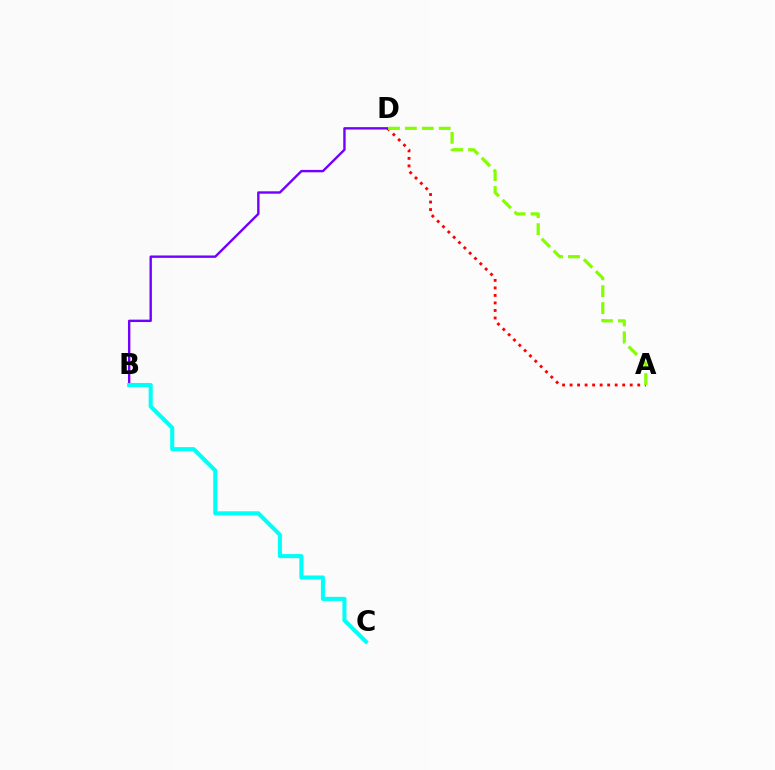{('A', 'D'): [{'color': '#ff0000', 'line_style': 'dotted', 'thickness': 2.04}, {'color': '#84ff00', 'line_style': 'dashed', 'thickness': 2.3}], ('B', 'D'): [{'color': '#7200ff', 'line_style': 'solid', 'thickness': 1.72}], ('B', 'C'): [{'color': '#00fff6', 'line_style': 'solid', 'thickness': 2.93}]}